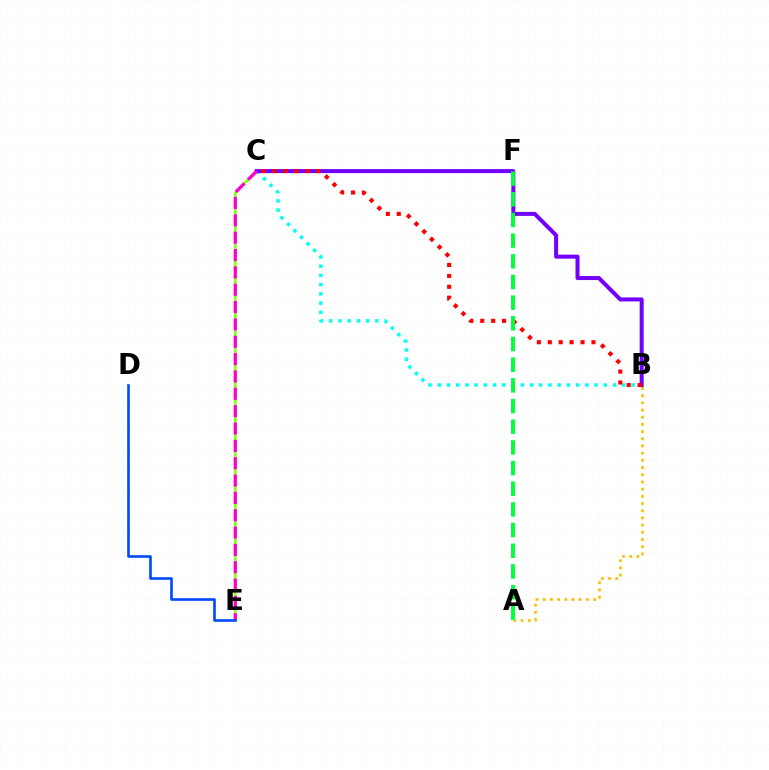{('C', 'E'): [{'color': '#84ff00', 'line_style': 'solid', 'thickness': 1.81}, {'color': '#ff00cf', 'line_style': 'dashed', 'thickness': 2.36}], ('A', 'B'): [{'color': '#ffbd00', 'line_style': 'dotted', 'thickness': 1.95}], ('B', 'C'): [{'color': '#00fff6', 'line_style': 'dotted', 'thickness': 2.51}, {'color': '#7200ff', 'line_style': 'solid', 'thickness': 2.89}, {'color': '#ff0000', 'line_style': 'dotted', 'thickness': 2.97}], ('A', 'F'): [{'color': '#00ff39', 'line_style': 'dashed', 'thickness': 2.81}], ('D', 'E'): [{'color': '#004bff', 'line_style': 'solid', 'thickness': 1.9}]}